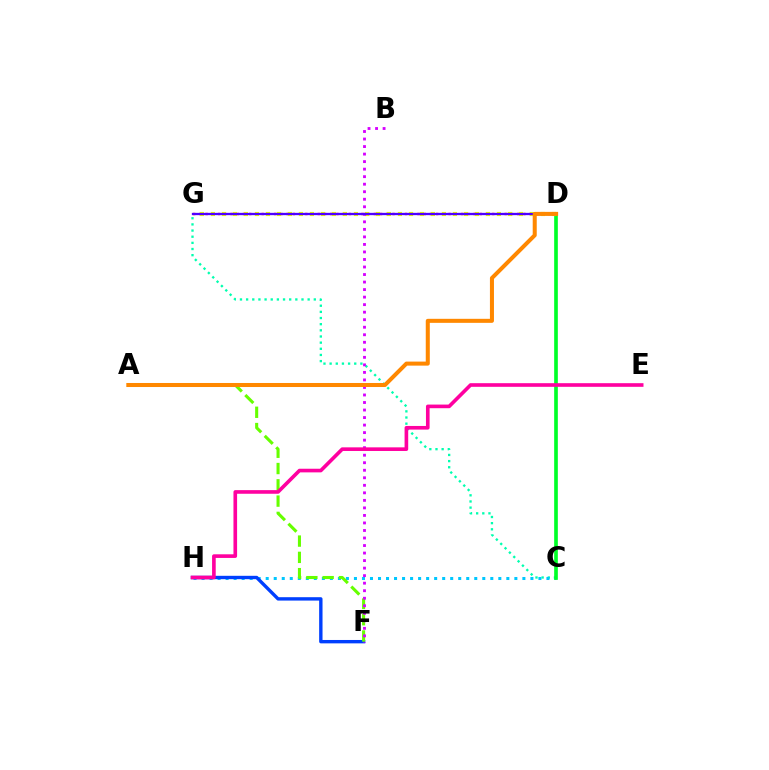{('D', 'G'): [{'color': '#ff0000', 'line_style': 'dotted', 'thickness': 1.69}, {'color': '#eeff00', 'line_style': 'dotted', 'thickness': 2.99}, {'color': '#4f00ff', 'line_style': 'solid', 'thickness': 1.66}], ('C', 'G'): [{'color': '#00ffaf', 'line_style': 'dotted', 'thickness': 1.67}], ('C', 'H'): [{'color': '#00c7ff', 'line_style': 'dotted', 'thickness': 2.18}], ('F', 'H'): [{'color': '#003fff', 'line_style': 'solid', 'thickness': 2.43}], ('C', 'D'): [{'color': '#00ff27', 'line_style': 'solid', 'thickness': 2.64}], ('A', 'F'): [{'color': '#66ff00', 'line_style': 'dashed', 'thickness': 2.21}], ('B', 'F'): [{'color': '#d600ff', 'line_style': 'dotted', 'thickness': 2.05}], ('A', 'D'): [{'color': '#ff8800', 'line_style': 'solid', 'thickness': 2.9}], ('E', 'H'): [{'color': '#ff00a0', 'line_style': 'solid', 'thickness': 2.62}]}